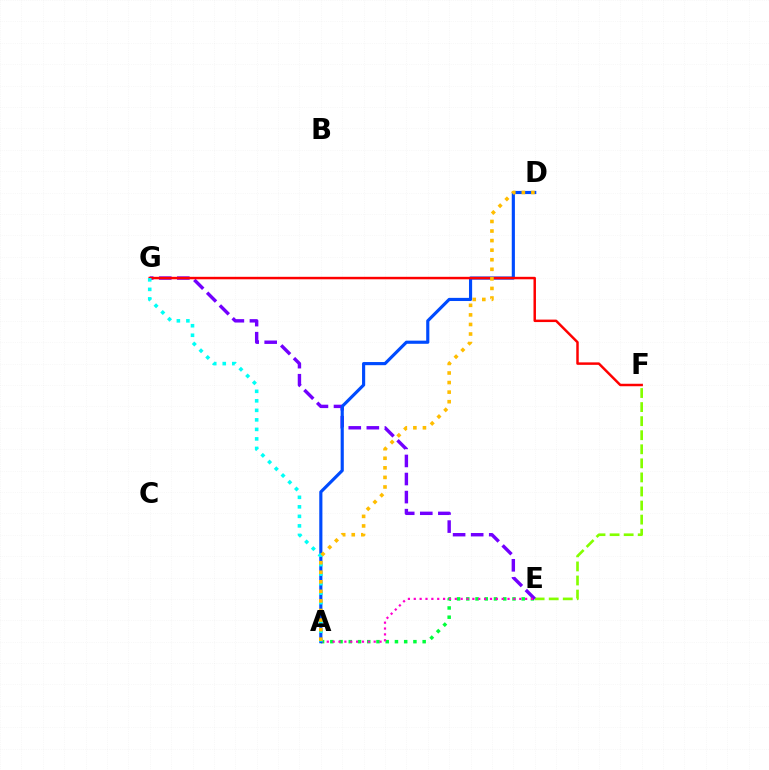{('A', 'E'): [{'color': '#00ff39', 'line_style': 'dotted', 'thickness': 2.51}, {'color': '#ff00cf', 'line_style': 'dotted', 'thickness': 1.59}], ('E', 'F'): [{'color': '#84ff00', 'line_style': 'dashed', 'thickness': 1.91}], ('E', 'G'): [{'color': '#7200ff', 'line_style': 'dashed', 'thickness': 2.45}], ('A', 'D'): [{'color': '#004bff', 'line_style': 'solid', 'thickness': 2.27}, {'color': '#ffbd00', 'line_style': 'dotted', 'thickness': 2.6}], ('F', 'G'): [{'color': '#ff0000', 'line_style': 'solid', 'thickness': 1.78}], ('A', 'G'): [{'color': '#00fff6', 'line_style': 'dotted', 'thickness': 2.59}]}